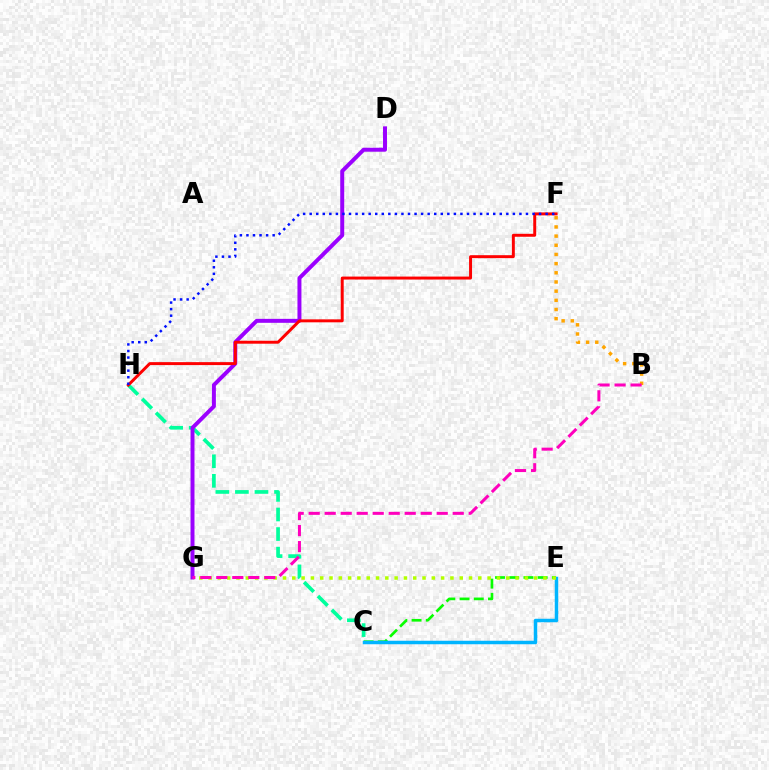{('C', 'H'): [{'color': '#00ff9d', 'line_style': 'dashed', 'thickness': 2.66}], ('D', 'G'): [{'color': '#9b00ff', 'line_style': 'solid', 'thickness': 2.86}], ('C', 'E'): [{'color': '#08ff00', 'line_style': 'dashed', 'thickness': 1.93}, {'color': '#00b5ff', 'line_style': 'solid', 'thickness': 2.51}], ('E', 'G'): [{'color': '#b3ff00', 'line_style': 'dotted', 'thickness': 2.53}], ('B', 'F'): [{'color': '#ffa500', 'line_style': 'dotted', 'thickness': 2.49}], ('F', 'H'): [{'color': '#ff0000', 'line_style': 'solid', 'thickness': 2.13}, {'color': '#0010ff', 'line_style': 'dotted', 'thickness': 1.78}], ('B', 'G'): [{'color': '#ff00bd', 'line_style': 'dashed', 'thickness': 2.17}]}